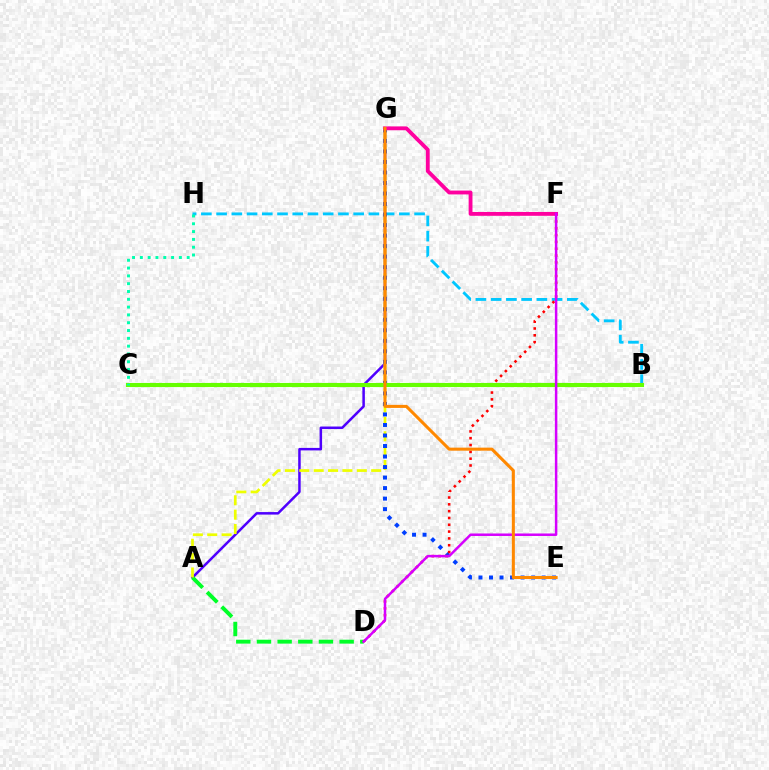{('A', 'G'): [{'color': '#4f00ff', 'line_style': 'solid', 'thickness': 1.81}, {'color': '#eeff00', 'line_style': 'dashed', 'thickness': 1.95}], ('A', 'D'): [{'color': '#00ff27', 'line_style': 'dashed', 'thickness': 2.81}], ('B', 'H'): [{'color': '#00c7ff', 'line_style': 'dashed', 'thickness': 2.07}], ('E', 'G'): [{'color': '#003fff', 'line_style': 'dotted', 'thickness': 2.86}, {'color': '#ff8800', 'line_style': 'solid', 'thickness': 2.2}], ('D', 'F'): [{'color': '#ff0000', 'line_style': 'dotted', 'thickness': 1.85}, {'color': '#d600ff', 'line_style': 'solid', 'thickness': 1.79}], ('B', 'C'): [{'color': '#66ff00', 'line_style': 'solid', 'thickness': 2.95}], ('F', 'G'): [{'color': '#ff00a0', 'line_style': 'solid', 'thickness': 2.76}], ('C', 'H'): [{'color': '#00ffaf', 'line_style': 'dotted', 'thickness': 2.12}]}